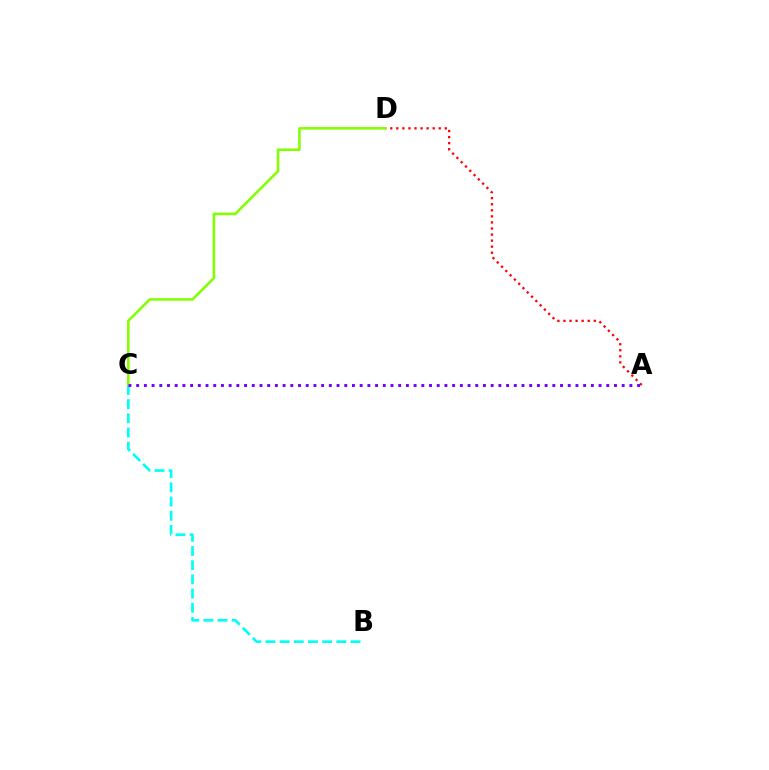{('A', 'D'): [{'color': '#ff0000', 'line_style': 'dotted', 'thickness': 1.65}], ('B', 'C'): [{'color': '#00fff6', 'line_style': 'dashed', 'thickness': 1.93}], ('C', 'D'): [{'color': '#84ff00', 'line_style': 'solid', 'thickness': 1.86}], ('A', 'C'): [{'color': '#7200ff', 'line_style': 'dotted', 'thickness': 2.09}]}